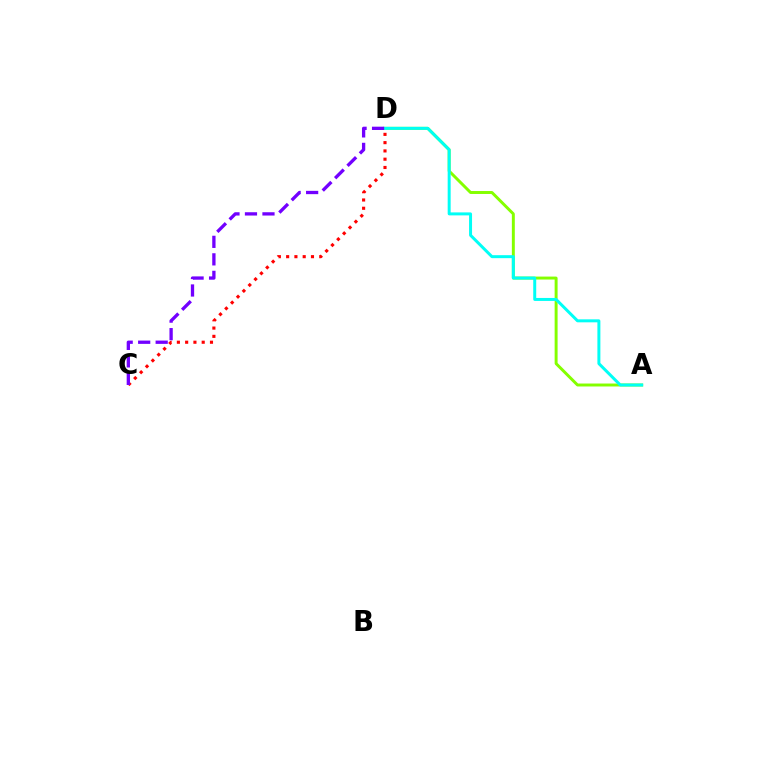{('C', 'D'): [{'color': '#ff0000', 'line_style': 'dotted', 'thickness': 2.25}, {'color': '#7200ff', 'line_style': 'dashed', 'thickness': 2.38}], ('A', 'D'): [{'color': '#84ff00', 'line_style': 'solid', 'thickness': 2.12}, {'color': '#00fff6', 'line_style': 'solid', 'thickness': 2.15}]}